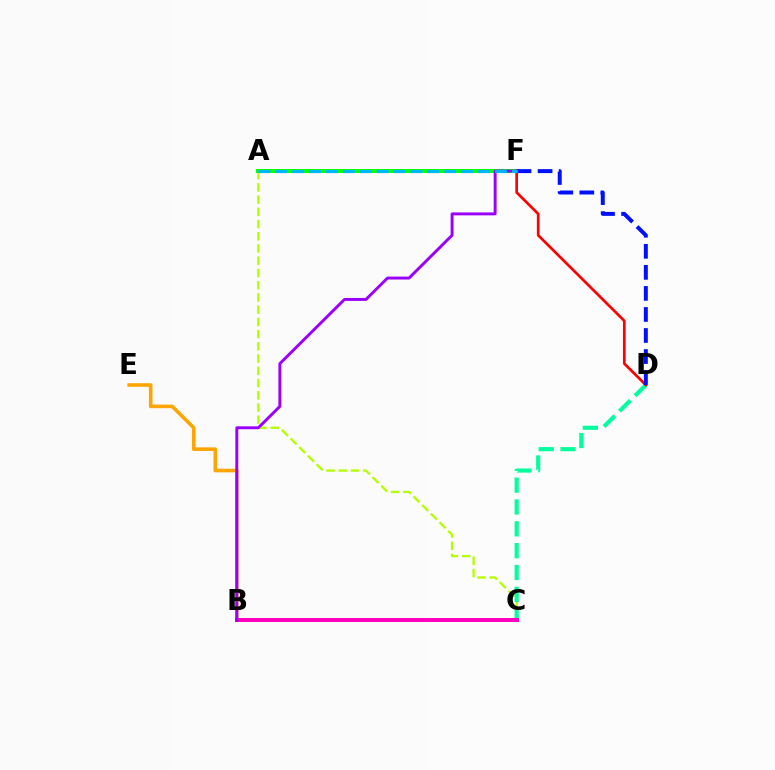{('A', 'C'): [{'color': '#b3ff00', 'line_style': 'dashed', 'thickness': 1.66}], ('B', 'E'): [{'color': '#ffa500', 'line_style': 'solid', 'thickness': 2.59}], ('A', 'F'): [{'color': '#08ff00', 'line_style': 'solid', 'thickness': 2.87}, {'color': '#00b5ff', 'line_style': 'dashed', 'thickness': 2.3}], ('C', 'D'): [{'color': '#00ff9d', 'line_style': 'dashed', 'thickness': 2.97}], ('D', 'F'): [{'color': '#ff0000', 'line_style': 'solid', 'thickness': 1.94}, {'color': '#0010ff', 'line_style': 'dashed', 'thickness': 2.86}], ('B', 'C'): [{'color': '#ff00bd', 'line_style': 'solid', 'thickness': 2.86}], ('B', 'F'): [{'color': '#9b00ff', 'line_style': 'solid', 'thickness': 2.11}]}